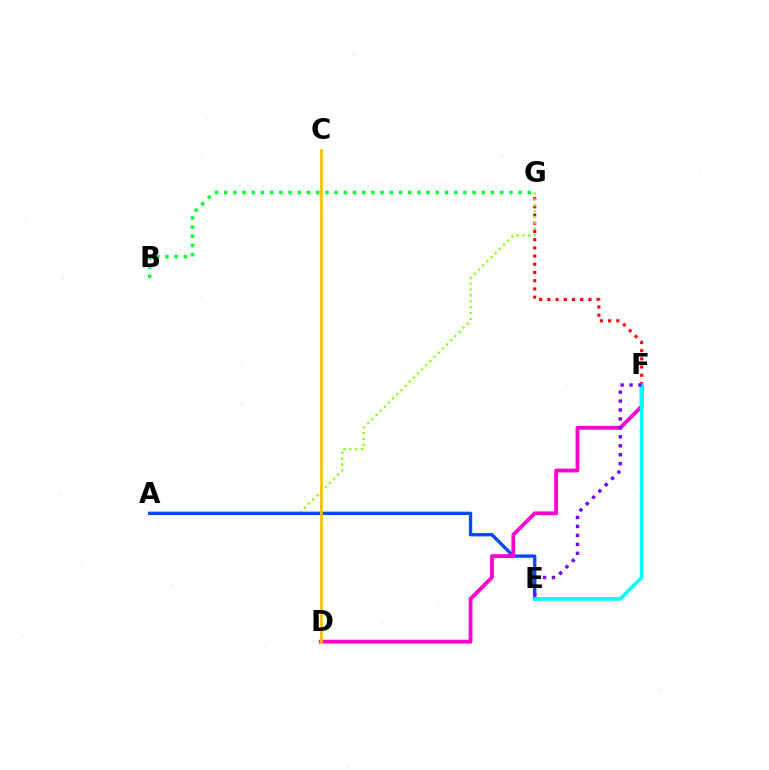{('F', 'G'): [{'color': '#ff0000', 'line_style': 'dotted', 'thickness': 2.23}], ('A', 'G'): [{'color': '#84ff00', 'line_style': 'dotted', 'thickness': 1.6}], ('A', 'E'): [{'color': '#004bff', 'line_style': 'solid', 'thickness': 2.41}], ('D', 'F'): [{'color': '#ff00cf', 'line_style': 'solid', 'thickness': 2.76}], ('E', 'F'): [{'color': '#00fff6', 'line_style': 'solid', 'thickness': 2.61}, {'color': '#7200ff', 'line_style': 'dotted', 'thickness': 2.43}], ('C', 'D'): [{'color': '#ffbd00', 'line_style': 'solid', 'thickness': 1.98}], ('B', 'G'): [{'color': '#00ff39', 'line_style': 'dotted', 'thickness': 2.5}]}